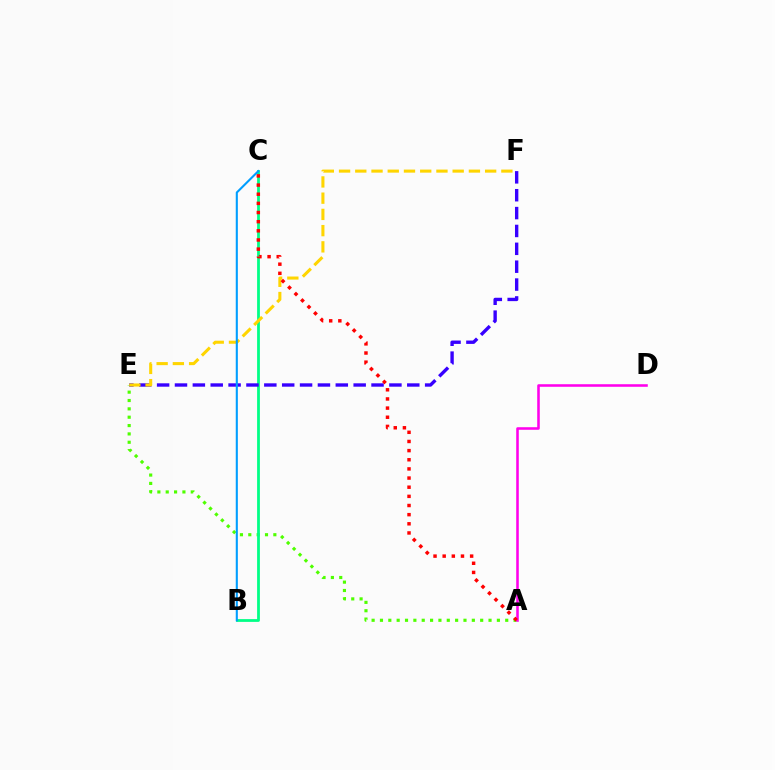{('A', 'E'): [{'color': '#4fff00', 'line_style': 'dotted', 'thickness': 2.27}], ('B', 'C'): [{'color': '#00ff86', 'line_style': 'solid', 'thickness': 2.0}, {'color': '#009eff', 'line_style': 'solid', 'thickness': 1.51}], ('E', 'F'): [{'color': '#3700ff', 'line_style': 'dashed', 'thickness': 2.43}, {'color': '#ffd500', 'line_style': 'dashed', 'thickness': 2.21}], ('A', 'D'): [{'color': '#ff00ed', 'line_style': 'solid', 'thickness': 1.85}], ('A', 'C'): [{'color': '#ff0000', 'line_style': 'dotted', 'thickness': 2.49}]}